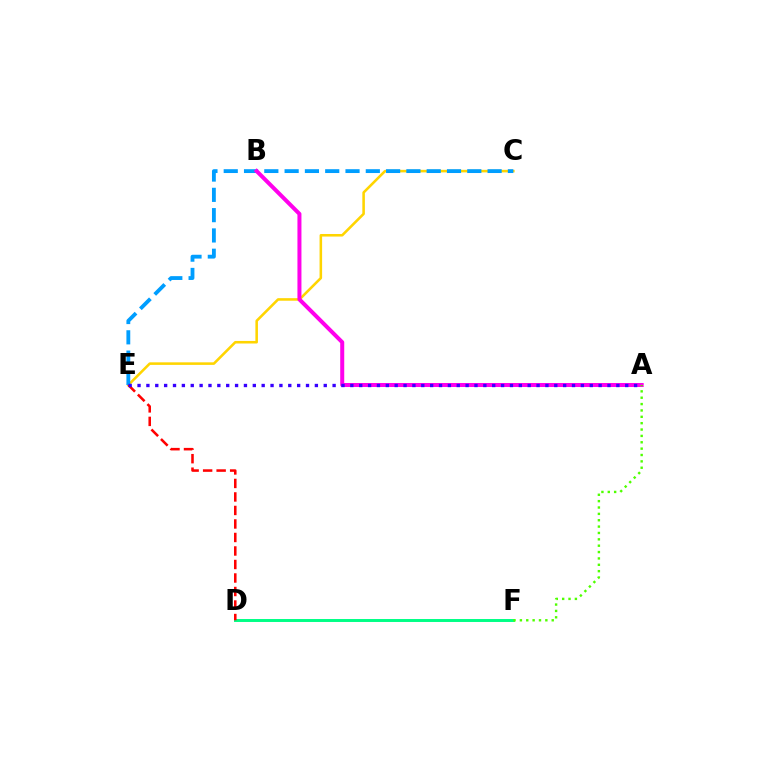{('C', 'E'): [{'color': '#ffd500', 'line_style': 'solid', 'thickness': 1.84}, {'color': '#009eff', 'line_style': 'dashed', 'thickness': 2.76}], ('D', 'F'): [{'color': '#00ff86', 'line_style': 'solid', 'thickness': 2.12}], ('D', 'E'): [{'color': '#ff0000', 'line_style': 'dashed', 'thickness': 1.84}], ('A', 'B'): [{'color': '#ff00ed', 'line_style': 'solid', 'thickness': 2.88}], ('A', 'E'): [{'color': '#3700ff', 'line_style': 'dotted', 'thickness': 2.41}], ('A', 'F'): [{'color': '#4fff00', 'line_style': 'dotted', 'thickness': 1.73}]}